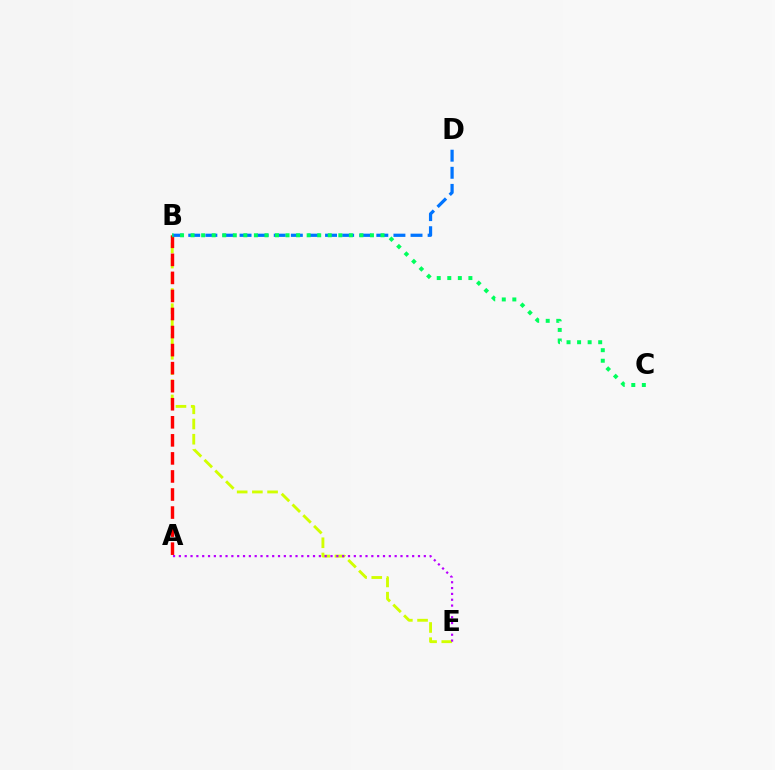{('B', 'E'): [{'color': '#d1ff00', 'line_style': 'dashed', 'thickness': 2.07}], ('A', 'B'): [{'color': '#ff0000', 'line_style': 'dashed', 'thickness': 2.45}], ('B', 'D'): [{'color': '#0074ff', 'line_style': 'dashed', 'thickness': 2.32}], ('A', 'E'): [{'color': '#b900ff', 'line_style': 'dotted', 'thickness': 1.58}], ('B', 'C'): [{'color': '#00ff5c', 'line_style': 'dotted', 'thickness': 2.87}]}